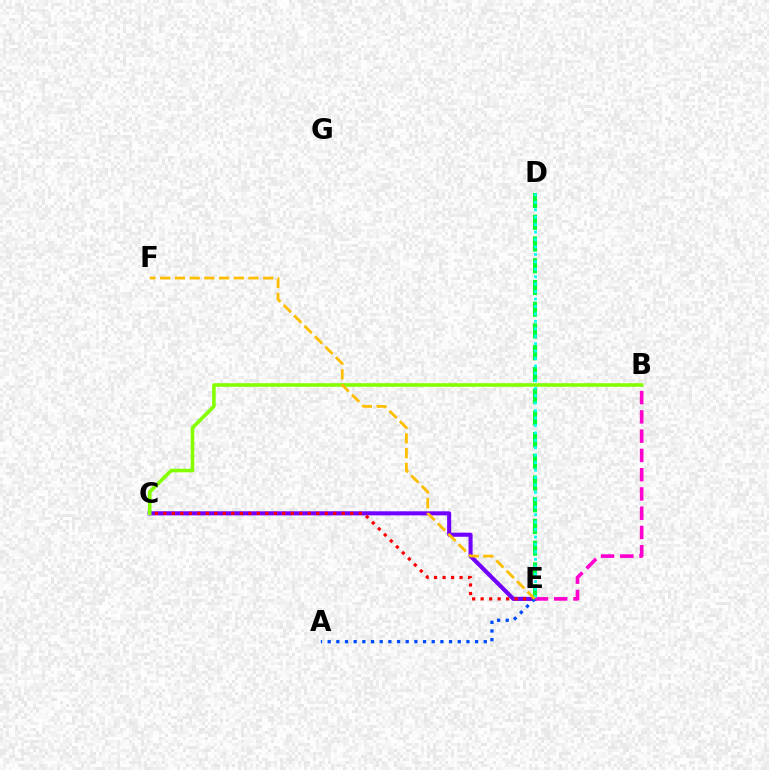{('C', 'E'): [{'color': '#7200ff', 'line_style': 'solid', 'thickness': 2.94}, {'color': '#ff0000', 'line_style': 'dotted', 'thickness': 2.31}], ('D', 'E'): [{'color': '#00ff39', 'line_style': 'dashed', 'thickness': 2.95}, {'color': '#00fff6', 'line_style': 'dotted', 'thickness': 2.02}], ('B', 'E'): [{'color': '#ff00cf', 'line_style': 'dashed', 'thickness': 2.62}], ('B', 'C'): [{'color': '#84ff00', 'line_style': 'solid', 'thickness': 2.58}], ('A', 'E'): [{'color': '#004bff', 'line_style': 'dotted', 'thickness': 2.36}], ('E', 'F'): [{'color': '#ffbd00', 'line_style': 'dashed', 'thickness': 2.0}]}